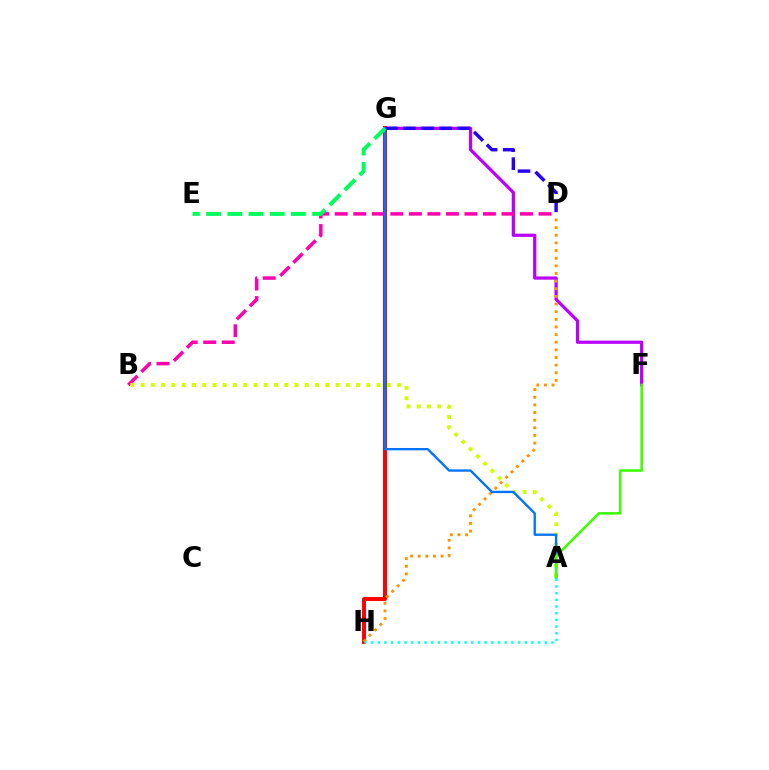{('F', 'G'): [{'color': '#b900ff', 'line_style': 'solid', 'thickness': 2.32}], ('G', 'H'): [{'color': '#ff0000', 'line_style': 'solid', 'thickness': 2.84}], ('B', 'D'): [{'color': '#ff00ac', 'line_style': 'dashed', 'thickness': 2.52}], ('D', 'G'): [{'color': '#2500ff', 'line_style': 'dashed', 'thickness': 2.46}], ('A', 'B'): [{'color': '#d1ff00', 'line_style': 'dotted', 'thickness': 2.79}], ('D', 'H'): [{'color': '#ff9400', 'line_style': 'dotted', 'thickness': 2.08}], ('A', 'G'): [{'color': '#0074ff', 'line_style': 'solid', 'thickness': 1.69}], ('A', 'F'): [{'color': '#3dff00', 'line_style': 'solid', 'thickness': 1.84}], ('A', 'H'): [{'color': '#00fff6', 'line_style': 'dotted', 'thickness': 1.82}], ('E', 'G'): [{'color': '#00ff5c', 'line_style': 'dashed', 'thickness': 2.88}]}